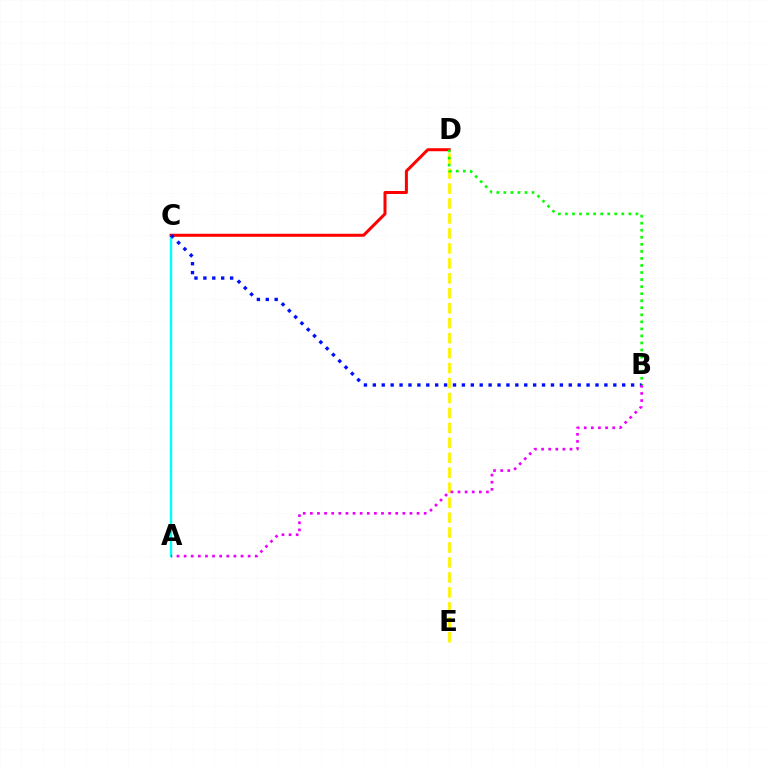{('D', 'E'): [{'color': '#fcf500', 'line_style': 'dashed', 'thickness': 2.03}], ('A', 'C'): [{'color': '#00fff6', 'line_style': 'solid', 'thickness': 1.73}], ('C', 'D'): [{'color': '#ff0000', 'line_style': 'solid', 'thickness': 2.17}], ('B', 'D'): [{'color': '#08ff00', 'line_style': 'dotted', 'thickness': 1.91}], ('B', 'C'): [{'color': '#0010ff', 'line_style': 'dotted', 'thickness': 2.42}], ('A', 'B'): [{'color': '#ee00ff', 'line_style': 'dotted', 'thickness': 1.93}]}